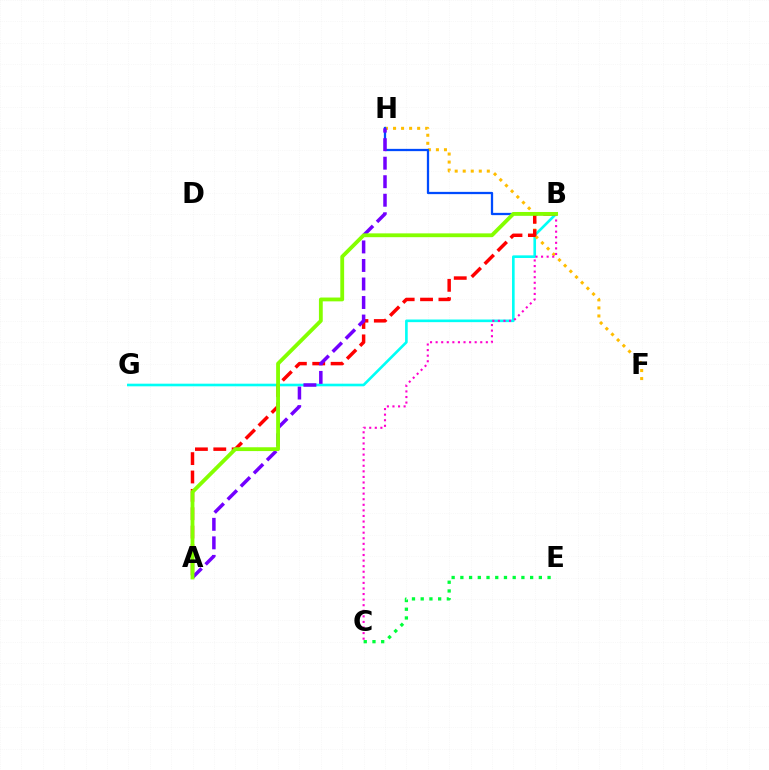{('B', 'G'): [{'color': '#00fff6', 'line_style': 'solid', 'thickness': 1.9}], ('F', 'H'): [{'color': '#ffbd00', 'line_style': 'dotted', 'thickness': 2.18}], ('B', 'H'): [{'color': '#004bff', 'line_style': 'solid', 'thickness': 1.64}], ('C', 'E'): [{'color': '#00ff39', 'line_style': 'dotted', 'thickness': 2.37}], ('A', 'B'): [{'color': '#ff0000', 'line_style': 'dashed', 'thickness': 2.49}, {'color': '#84ff00', 'line_style': 'solid', 'thickness': 2.75}], ('A', 'H'): [{'color': '#7200ff', 'line_style': 'dashed', 'thickness': 2.52}], ('B', 'C'): [{'color': '#ff00cf', 'line_style': 'dotted', 'thickness': 1.52}]}